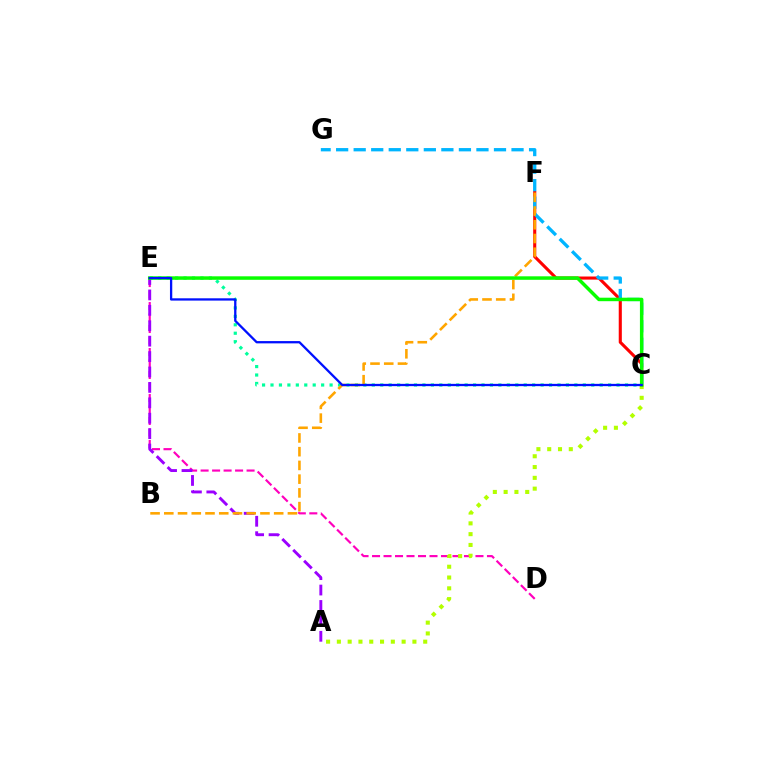{('C', 'E'): [{'color': '#00ff9d', 'line_style': 'dotted', 'thickness': 2.29}, {'color': '#08ff00', 'line_style': 'solid', 'thickness': 2.51}, {'color': '#0010ff', 'line_style': 'solid', 'thickness': 1.65}], ('D', 'E'): [{'color': '#ff00bd', 'line_style': 'dashed', 'thickness': 1.56}], ('A', 'E'): [{'color': '#9b00ff', 'line_style': 'dashed', 'thickness': 2.09}], ('C', 'F'): [{'color': '#ff0000', 'line_style': 'solid', 'thickness': 2.23}], ('A', 'C'): [{'color': '#b3ff00', 'line_style': 'dotted', 'thickness': 2.93}], ('C', 'G'): [{'color': '#00b5ff', 'line_style': 'dashed', 'thickness': 2.38}], ('B', 'F'): [{'color': '#ffa500', 'line_style': 'dashed', 'thickness': 1.87}]}